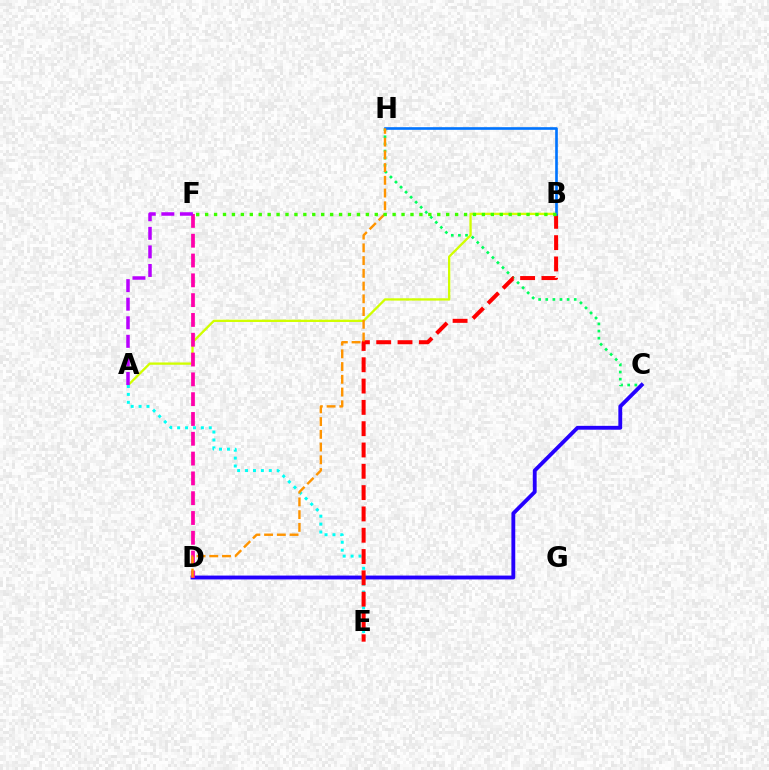{('C', 'D'): [{'color': '#2500ff', 'line_style': 'solid', 'thickness': 2.77}], ('C', 'H'): [{'color': '#00ff5c', 'line_style': 'dotted', 'thickness': 1.93}], ('A', 'B'): [{'color': '#d1ff00', 'line_style': 'solid', 'thickness': 1.66}], ('A', 'E'): [{'color': '#00fff6', 'line_style': 'dotted', 'thickness': 2.15}], ('B', 'E'): [{'color': '#ff0000', 'line_style': 'dashed', 'thickness': 2.89}], ('B', 'H'): [{'color': '#0074ff', 'line_style': 'solid', 'thickness': 1.91}], ('D', 'F'): [{'color': '#ff00ac', 'line_style': 'dashed', 'thickness': 2.69}], ('A', 'F'): [{'color': '#b900ff', 'line_style': 'dashed', 'thickness': 2.52}], ('D', 'H'): [{'color': '#ff9400', 'line_style': 'dashed', 'thickness': 1.73}], ('B', 'F'): [{'color': '#3dff00', 'line_style': 'dotted', 'thickness': 2.43}]}